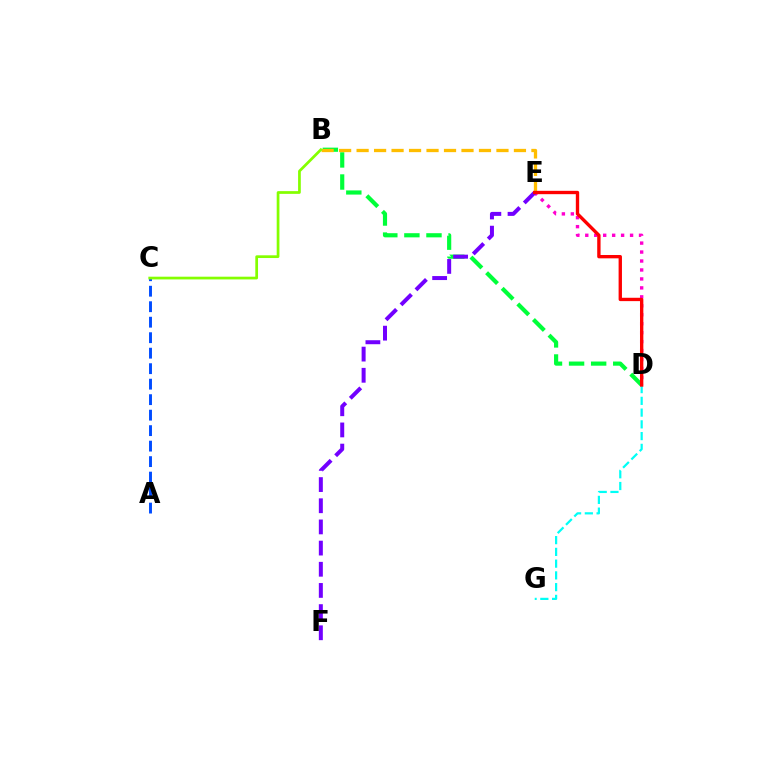{('B', 'D'): [{'color': '#00ff39', 'line_style': 'dashed', 'thickness': 3.0}], ('D', 'G'): [{'color': '#00fff6', 'line_style': 'dashed', 'thickness': 1.6}], ('A', 'C'): [{'color': '#004bff', 'line_style': 'dashed', 'thickness': 2.1}], ('B', 'E'): [{'color': '#ffbd00', 'line_style': 'dashed', 'thickness': 2.37}], ('B', 'C'): [{'color': '#84ff00', 'line_style': 'solid', 'thickness': 1.96}], ('D', 'E'): [{'color': '#ff00cf', 'line_style': 'dotted', 'thickness': 2.43}, {'color': '#ff0000', 'line_style': 'solid', 'thickness': 2.41}], ('E', 'F'): [{'color': '#7200ff', 'line_style': 'dashed', 'thickness': 2.88}]}